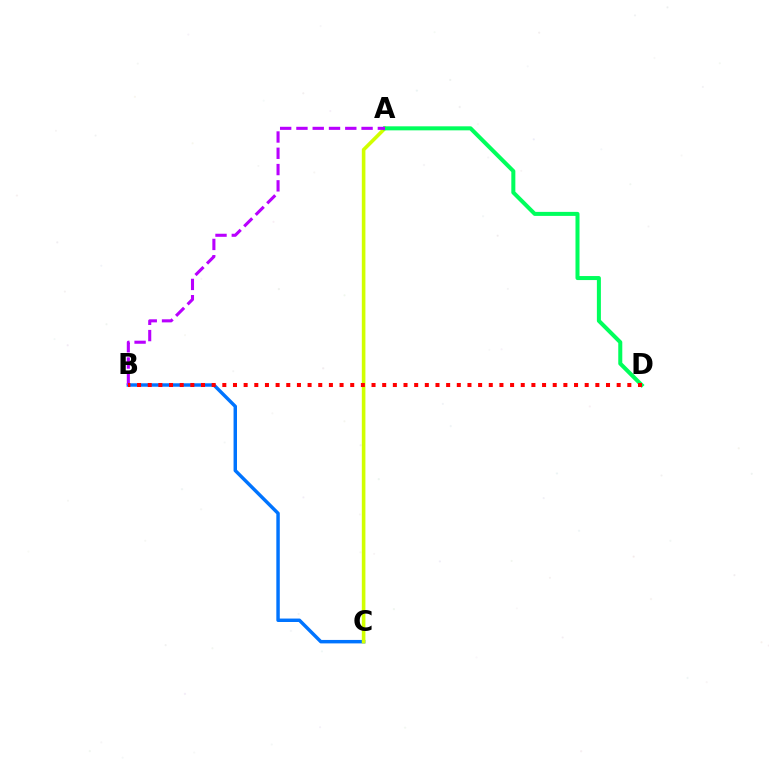{('B', 'C'): [{'color': '#0074ff', 'line_style': 'solid', 'thickness': 2.48}], ('A', 'C'): [{'color': '#d1ff00', 'line_style': 'solid', 'thickness': 2.59}], ('A', 'D'): [{'color': '#00ff5c', 'line_style': 'solid', 'thickness': 2.9}], ('A', 'B'): [{'color': '#b900ff', 'line_style': 'dashed', 'thickness': 2.21}], ('B', 'D'): [{'color': '#ff0000', 'line_style': 'dotted', 'thickness': 2.9}]}